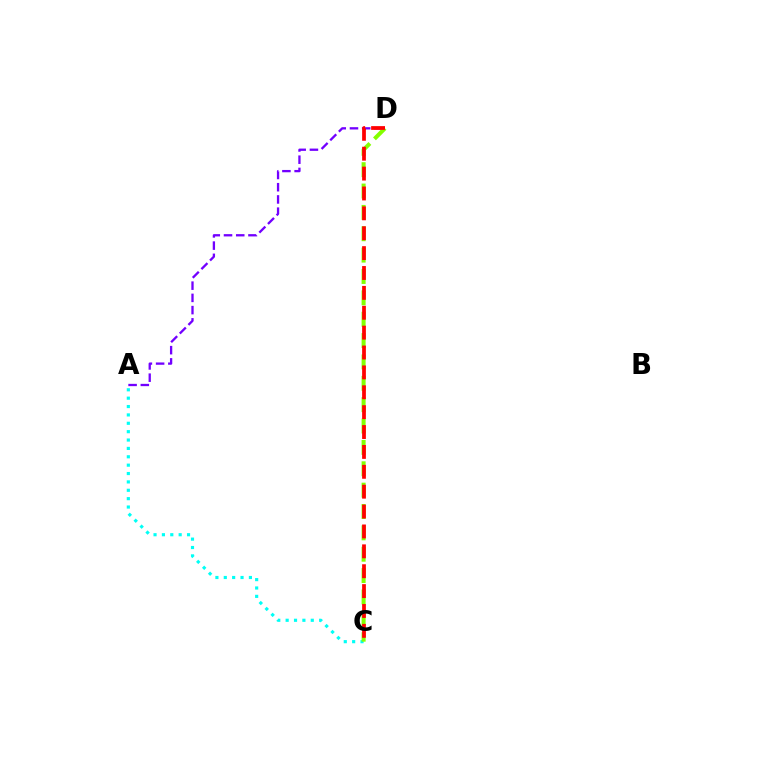{('A', 'D'): [{'color': '#7200ff', 'line_style': 'dashed', 'thickness': 1.66}], ('A', 'C'): [{'color': '#00fff6', 'line_style': 'dotted', 'thickness': 2.28}], ('C', 'D'): [{'color': '#84ff00', 'line_style': 'dashed', 'thickness': 2.9}, {'color': '#ff0000', 'line_style': 'dashed', 'thickness': 2.7}]}